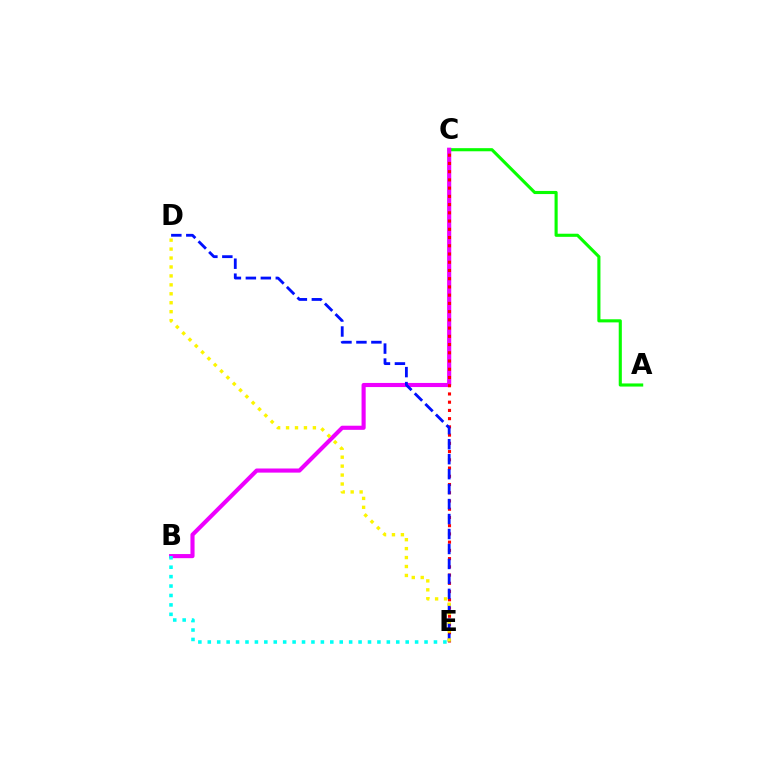{('A', 'C'): [{'color': '#08ff00', 'line_style': 'solid', 'thickness': 2.24}], ('B', 'C'): [{'color': '#ee00ff', 'line_style': 'solid', 'thickness': 2.96}], ('C', 'E'): [{'color': '#ff0000', 'line_style': 'dotted', 'thickness': 2.24}], ('D', 'E'): [{'color': '#0010ff', 'line_style': 'dashed', 'thickness': 2.03}, {'color': '#fcf500', 'line_style': 'dotted', 'thickness': 2.43}], ('B', 'E'): [{'color': '#00fff6', 'line_style': 'dotted', 'thickness': 2.56}]}